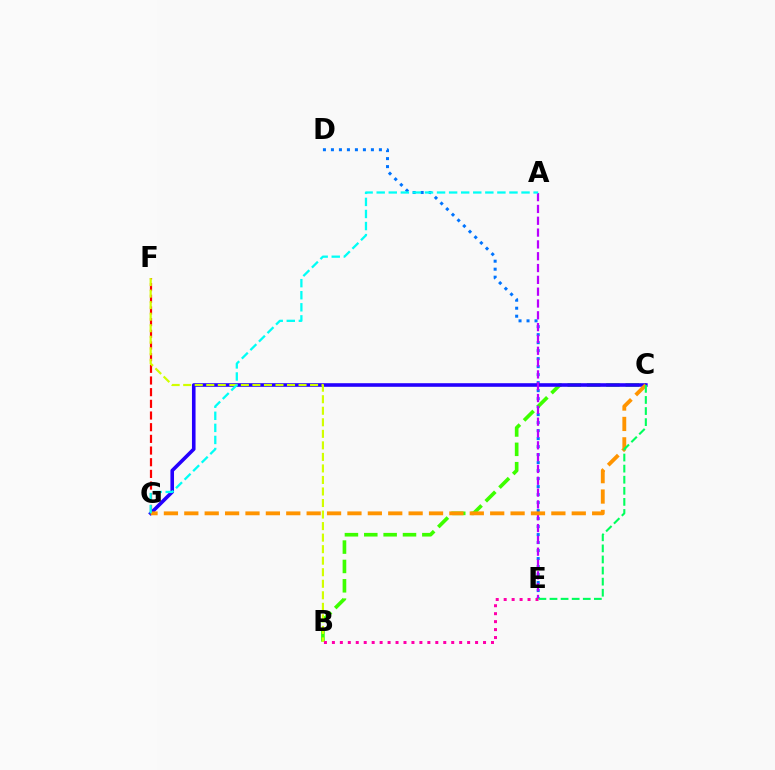{('F', 'G'): [{'color': '#ff0000', 'line_style': 'dashed', 'thickness': 1.59}], ('D', 'E'): [{'color': '#0074ff', 'line_style': 'dotted', 'thickness': 2.17}], ('B', 'C'): [{'color': '#3dff00', 'line_style': 'dashed', 'thickness': 2.63}], ('C', 'G'): [{'color': '#2500ff', 'line_style': 'solid', 'thickness': 2.59}, {'color': '#ff9400', 'line_style': 'dashed', 'thickness': 2.77}], ('A', 'E'): [{'color': '#b900ff', 'line_style': 'dashed', 'thickness': 1.61}], ('B', 'E'): [{'color': '#ff00ac', 'line_style': 'dotted', 'thickness': 2.16}], ('C', 'E'): [{'color': '#00ff5c', 'line_style': 'dashed', 'thickness': 1.51}], ('B', 'F'): [{'color': '#d1ff00', 'line_style': 'dashed', 'thickness': 1.57}], ('A', 'G'): [{'color': '#00fff6', 'line_style': 'dashed', 'thickness': 1.64}]}